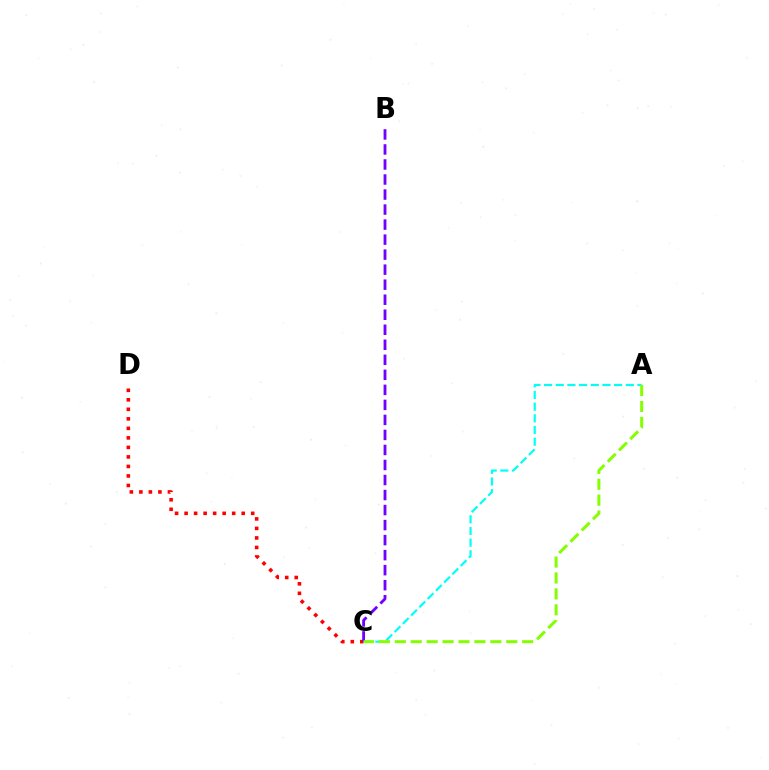{('C', 'D'): [{'color': '#ff0000', 'line_style': 'dotted', 'thickness': 2.59}], ('A', 'C'): [{'color': '#00fff6', 'line_style': 'dashed', 'thickness': 1.59}, {'color': '#84ff00', 'line_style': 'dashed', 'thickness': 2.16}], ('B', 'C'): [{'color': '#7200ff', 'line_style': 'dashed', 'thickness': 2.04}]}